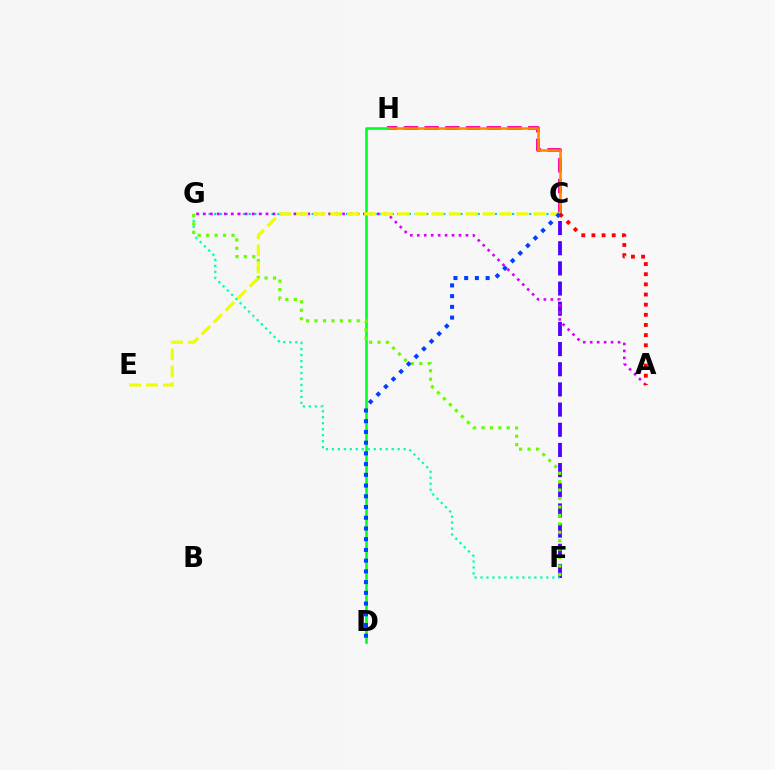{('C', 'G'): [{'color': '#00c7ff', 'line_style': 'dotted', 'thickness': 1.56}], ('C', 'H'): [{'color': '#ff00a0', 'line_style': 'dashed', 'thickness': 2.81}, {'color': '#ff8800', 'line_style': 'solid', 'thickness': 1.83}], ('C', 'F'): [{'color': '#4f00ff', 'line_style': 'dashed', 'thickness': 2.74}], ('D', 'H'): [{'color': '#00ff27', 'line_style': 'solid', 'thickness': 1.88}], ('F', 'G'): [{'color': '#00ffaf', 'line_style': 'dotted', 'thickness': 1.63}, {'color': '#66ff00', 'line_style': 'dotted', 'thickness': 2.29}], ('A', 'G'): [{'color': '#d600ff', 'line_style': 'dotted', 'thickness': 1.89}], ('C', 'E'): [{'color': '#eeff00', 'line_style': 'dashed', 'thickness': 2.3}], ('A', 'C'): [{'color': '#ff0000', 'line_style': 'dotted', 'thickness': 2.76}], ('C', 'D'): [{'color': '#003fff', 'line_style': 'dotted', 'thickness': 2.91}]}